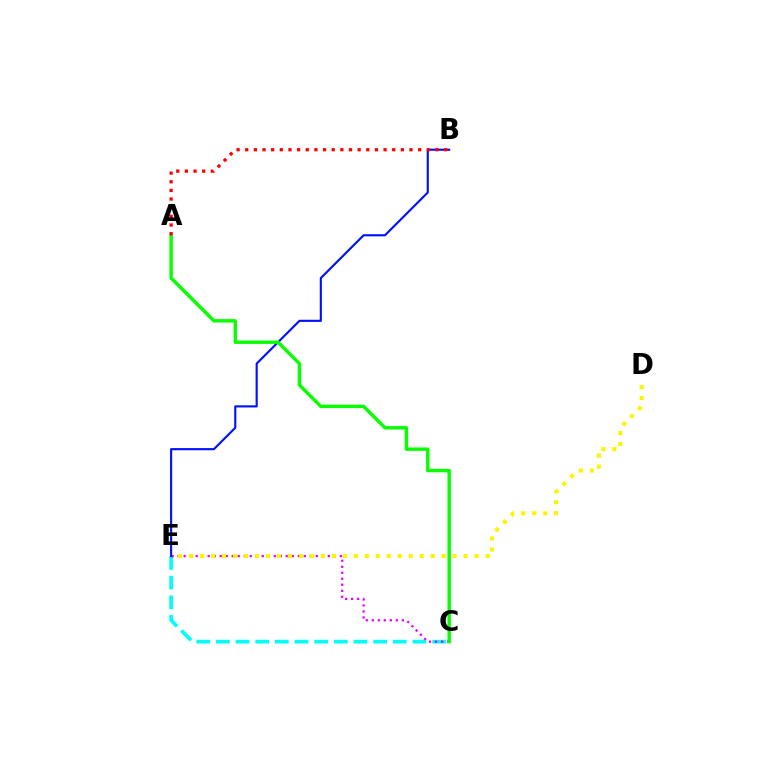{('C', 'E'): [{'color': '#00fff6', 'line_style': 'dashed', 'thickness': 2.67}, {'color': '#ee00ff', 'line_style': 'dotted', 'thickness': 1.63}], ('D', 'E'): [{'color': '#fcf500', 'line_style': 'dotted', 'thickness': 2.98}], ('B', 'E'): [{'color': '#0010ff', 'line_style': 'solid', 'thickness': 1.53}], ('A', 'C'): [{'color': '#08ff00', 'line_style': 'solid', 'thickness': 2.45}], ('A', 'B'): [{'color': '#ff0000', 'line_style': 'dotted', 'thickness': 2.35}]}